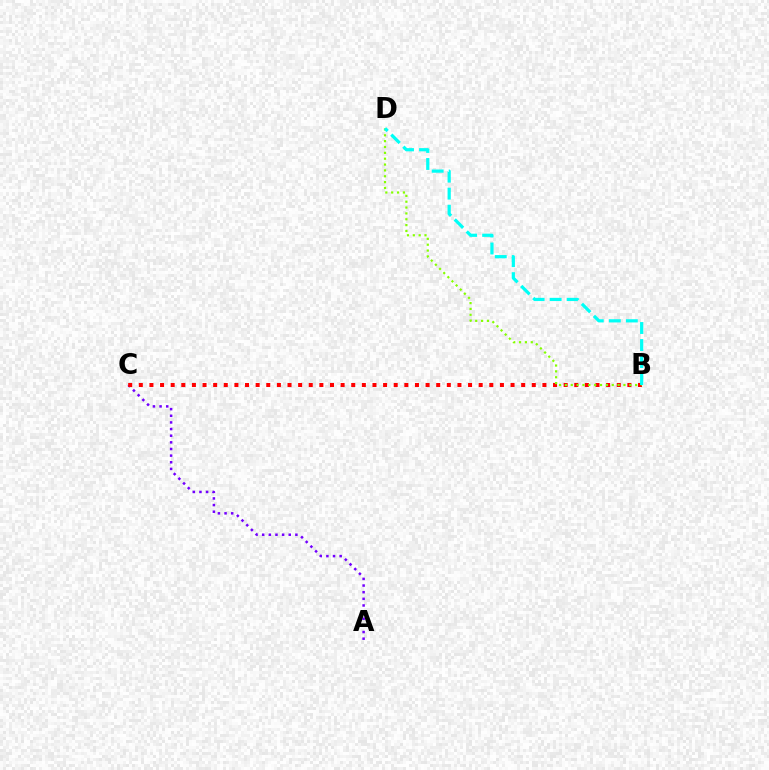{('A', 'C'): [{'color': '#7200ff', 'line_style': 'dotted', 'thickness': 1.8}], ('B', 'C'): [{'color': '#ff0000', 'line_style': 'dotted', 'thickness': 2.89}], ('B', 'D'): [{'color': '#84ff00', 'line_style': 'dotted', 'thickness': 1.59}, {'color': '#00fff6', 'line_style': 'dashed', 'thickness': 2.31}]}